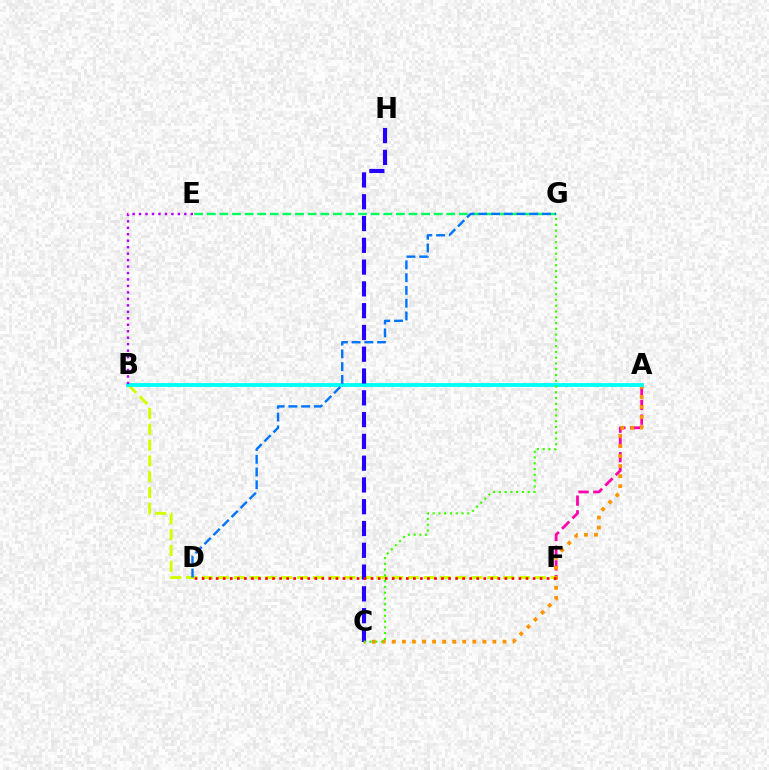{('A', 'F'): [{'color': '#ff00ac', 'line_style': 'dashed', 'thickness': 2.0}], ('B', 'F'): [{'color': '#d1ff00', 'line_style': 'dashed', 'thickness': 2.15}], ('A', 'C'): [{'color': '#ff9400', 'line_style': 'dotted', 'thickness': 2.73}], ('A', 'B'): [{'color': '#00fff6', 'line_style': 'solid', 'thickness': 2.78}], ('B', 'E'): [{'color': '#b900ff', 'line_style': 'dotted', 'thickness': 1.76}], ('C', 'H'): [{'color': '#2500ff', 'line_style': 'dashed', 'thickness': 2.96}], ('E', 'G'): [{'color': '#00ff5c', 'line_style': 'dashed', 'thickness': 1.71}], ('C', 'G'): [{'color': '#3dff00', 'line_style': 'dotted', 'thickness': 1.57}], ('D', 'F'): [{'color': '#ff0000', 'line_style': 'dotted', 'thickness': 1.91}], ('D', 'G'): [{'color': '#0074ff', 'line_style': 'dashed', 'thickness': 1.73}]}